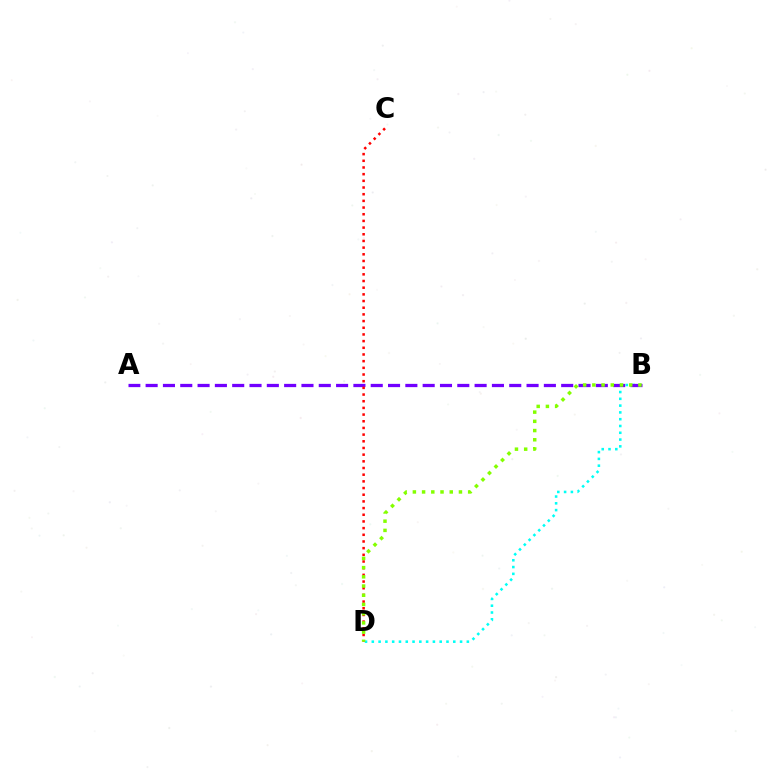{('B', 'D'): [{'color': '#00fff6', 'line_style': 'dotted', 'thickness': 1.84}, {'color': '#84ff00', 'line_style': 'dotted', 'thickness': 2.5}], ('A', 'B'): [{'color': '#7200ff', 'line_style': 'dashed', 'thickness': 2.35}], ('C', 'D'): [{'color': '#ff0000', 'line_style': 'dotted', 'thickness': 1.81}]}